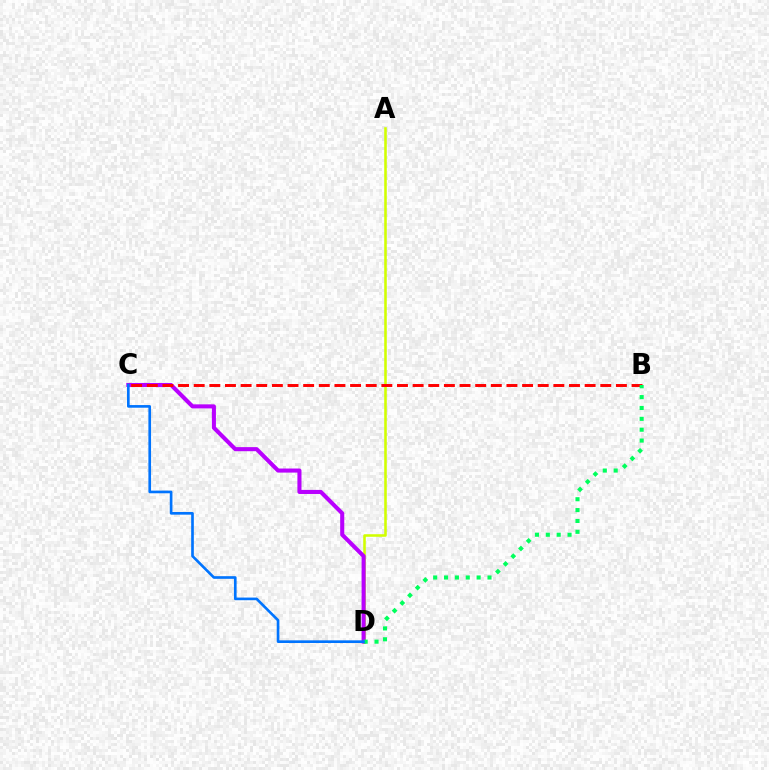{('A', 'D'): [{'color': '#d1ff00', 'line_style': 'solid', 'thickness': 1.84}], ('C', 'D'): [{'color': '#b900ff', 'line_style': 'solid', 'thickness': 2.93}, {'color': '#0074ff', 'line_style': 'solid', 'thickness': 1.91}], ('B', 'C'): [{'color': '#ff0000', 'line_style': 'dashed', 'thickness': 2.12}], ('B', 'D'): [{'color': '#00ff5c', 'line_style': 'dotted', 'thickness': 2.95}]}